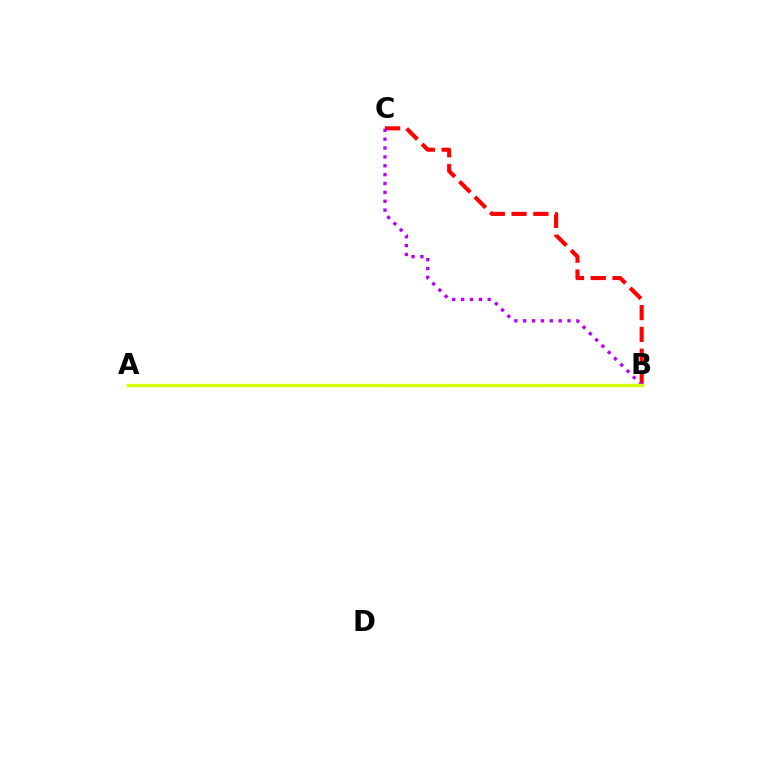{('A', 'B'): [{'color': '#0074ff', 'line_style': 'dotted', 'thickness': 2.06}, {'color': '#00ff5c', 'line_style': 'dotted', 'thickness': 2.2}, {'color': '#d1ff00', 'line_style': 'solid', 'thickness': 2.4}], ('B', 'C'): [{'color': '#ff0000', 'line_style': 'dashed', 'thickness': 2.96}, {'color': '#b900ff', 'line_style': 'dotted', 'thickness': 2.41}]}